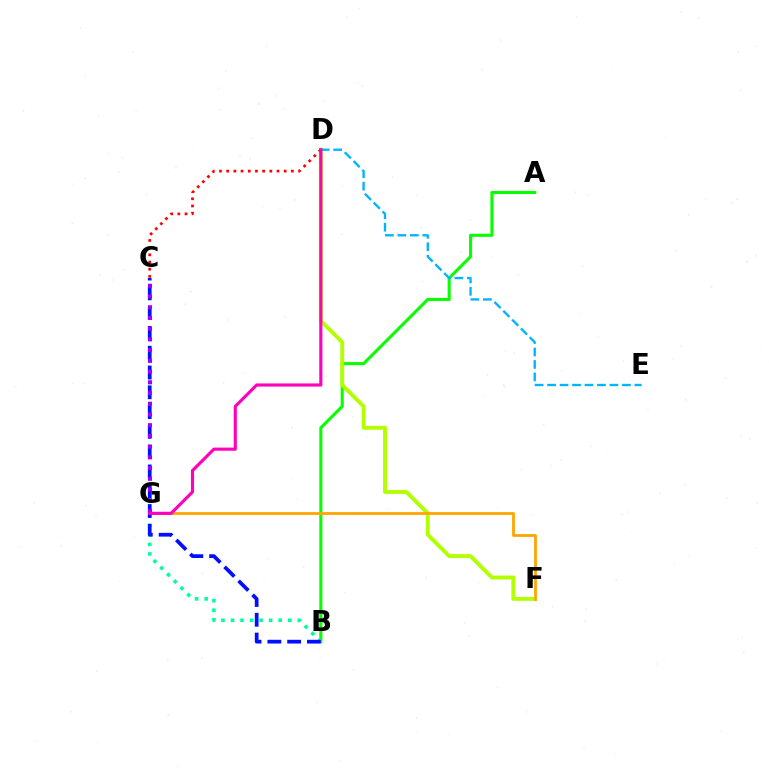{('A', 'B'): [{'color': '#08ff00', 'line_style': 'solid', 'thickness': 2.21}], ('D', 'F'): [{'color': '#b3ff00', 'line_style': 'solid', 'thickness': 2.82}], ('F', 'G'): [{'color': '#ffa500', 'line_style': 'solid', 'thickness': 2.01}], ('B', 'G'): [{'color': '#00ff9d', 'line_style': 'dotted', 'thickness': 2.59}], ('D', 'E'): [{'color': '#00b5ff', 'line_style': 'dashed', 'thickness': 1.69}], ('B', 'C'): [{'color': '#0010ff', 'line_style': 'dashed', 'thickness': 2.69}], ('C', 'G'): [{'color': '#9b00ff', 'line_style': 'dotted', 'thickness': 2.91}], ('C', 'D'): [{'color': '#ff0000', 'line_style': 'dotted', 'thickness': 1.95}], ('D', 'G'): [{'color': '#ff00bd', 'line_style': 'solid', 'thickness': 2.25}]}